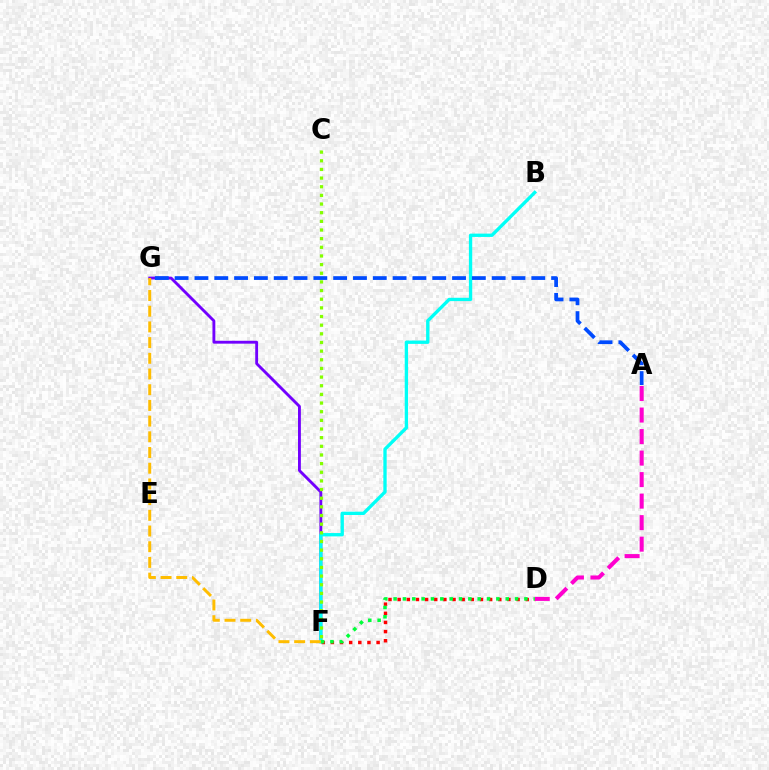{('D', 'F'): [{'color': '#ff0000', 'line_style': 'dotted', 'thickness': 2.49}, {'color': '#00ff39', 'line_style': 'dotted', 'thickness': 2.54}], ('F', 'G'): [{'color': '#7200ff', 'line_style': 'solid', 'thickness': 2.06}, {'color': '#ffbd00', 'line_style': 'dashed', 'thickness': 2.13}], ('B', 'F'): [{'color': '#00fff6', 'line_style': 'solid', 'thickness': 2.39}], ('A', 'D'): [{'color': '#ff00cf', 'line_style': 'dashed', 'thickness': 2.92}], ('A', 'G'): [{'color': '#004bff', 'line_style': 'dashed', 'thickness': 2.69}], ('C', 'F'): [{'color': '#84ff00', 'line_style': 'dotted', 'thickness': 2.35}]}